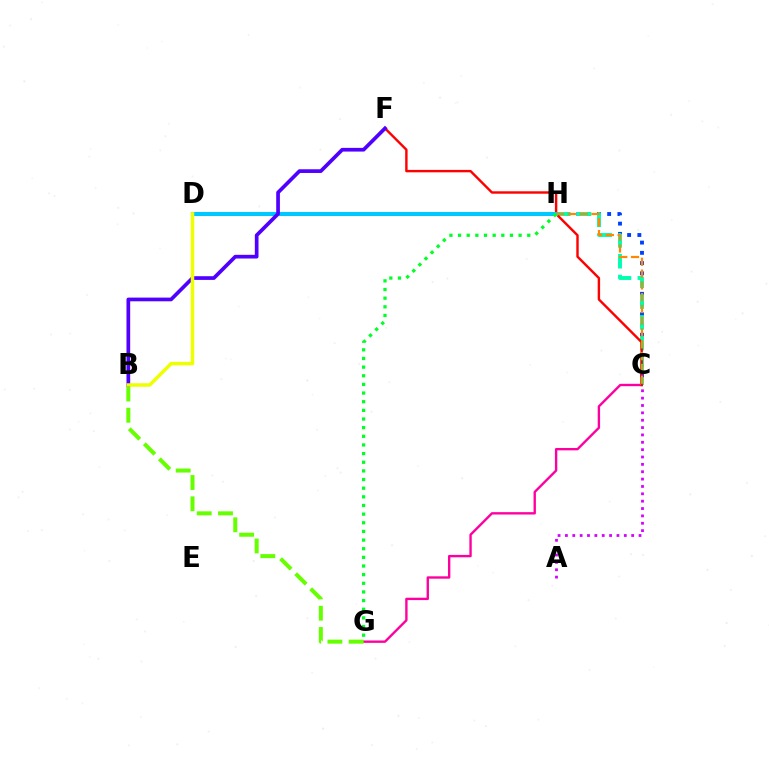{('C', 'H'): [{'color': '#003fff', 'line_style': 'dotted', 'thickness': 2.78}, {'color': '#00ffaf', 'line_style': 'dashed', 'thickness': 2.82}, {'color': '#ff8800', 'line_style': 'dashed', 'thickness': 1.6}], ('C', 'G'): [{'color': '#ff00a0', 'line_style': 'solid', 'thickness': 1.71}], ('B', 'G'): [{'color': '#66ff00', 'line_style': 'dashed', 'thickness': 2.89}], ('C', 'F'): [{'color': '#ff0000', 'line_style': 'solid', 'thickness': 1.74}], ('D', 'H'): [{'color': '#00c7ff', 'line_style': 'solid', 'thickness': 2.94}], ('A', 'C'): [{'color': '#d600ff', 'line_style': 'dotted', 'thickness': 2.0}], ('B', 'F'): [{'color': '#4f00ff', 'line_style': 'solid', 'thickness': 2.66}], ('G', 'H'): [{'color': '#00ff27', 'line_style': 'dotted', 'thickness': 2.35}], ('B', 'D'): [{'color': '#eeff00', 'line_style': 'solid', 'thickness': 2.52}]}